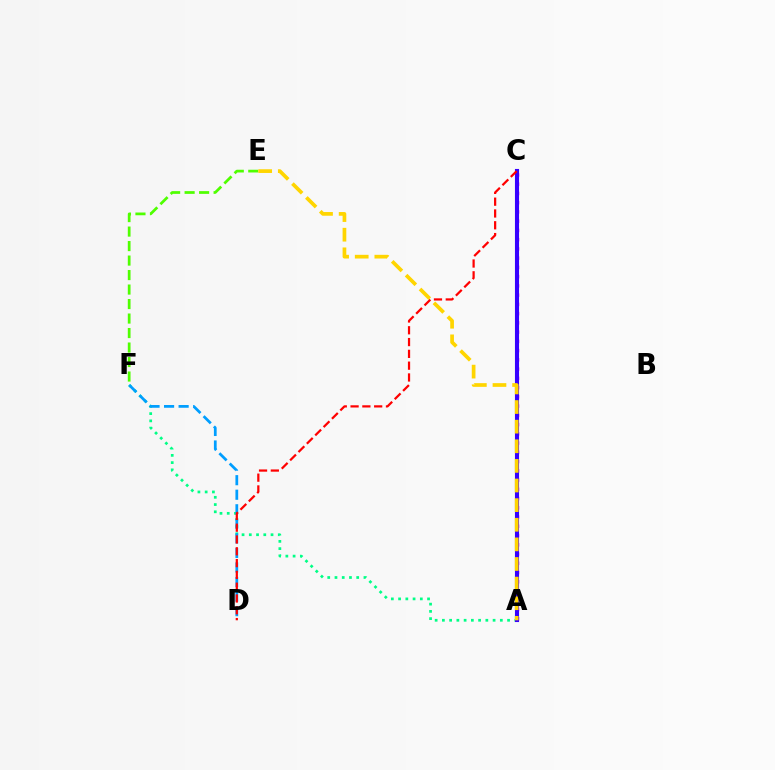{('A', 'C'): [{'color': '#ff00ed', 'line_style': 'dotted', 'thickness': 2.51}, {'color': '#3700ff', 'line_style': 'solid', 'thickness': 2.95}], ('A', 'F'): [{'color': '#00ff86', 'line_style': 'dotted', 'thickness': 1.97}], ('D', 'F'): [{'color': '#009eff', 'line_style': 'dashed', 'thickness': 1.98}], ('C', 'D'): [{'color': '#ff0000', 'line_style': 'dashed', 'thickness': 1.6}], ('E', 'F'): [{'color': '#4fff00', 'line_style': 'dashed', 'thickness': 1.97}], ('A', 'E'): [{'color': '#ffd500', 'line_style': 'dashed', 'thickness': 2.67}]}